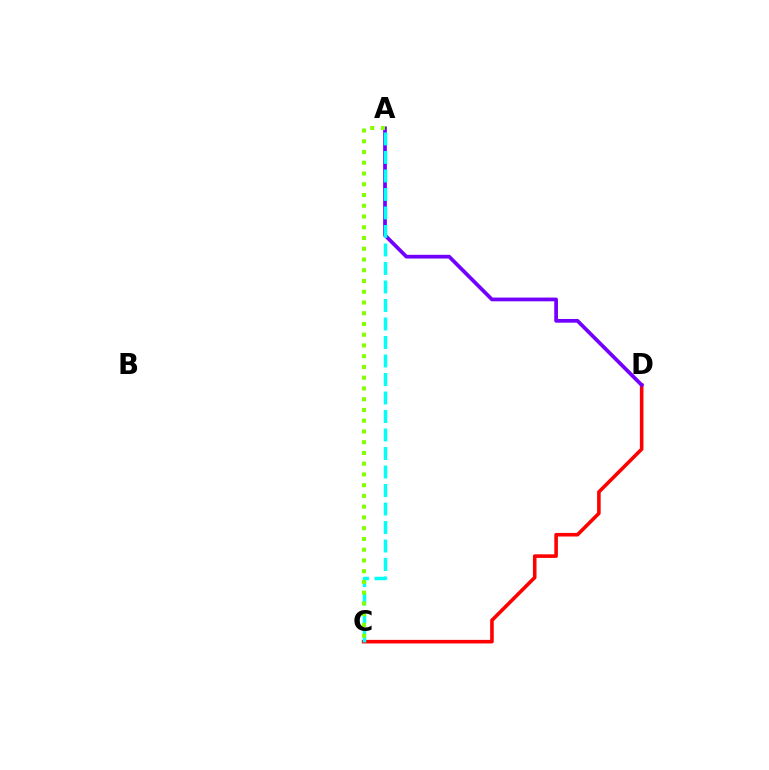{('C', 'D'): [{'color': '#ff0000', 'line_style': 'solid', 'thickness': 2.58}], ('A', 'D'): [{'color': '#7200ff', 'line_style': 'solid', 'thickness': 2.68}], ('A', 'C'): [{'color': '#00fff6', 'line_style': 'dashed', 'thickness': 2.51}, {'color': '#84ff00', 'line_style': 'dotted', 'thickness': 2.92}]}